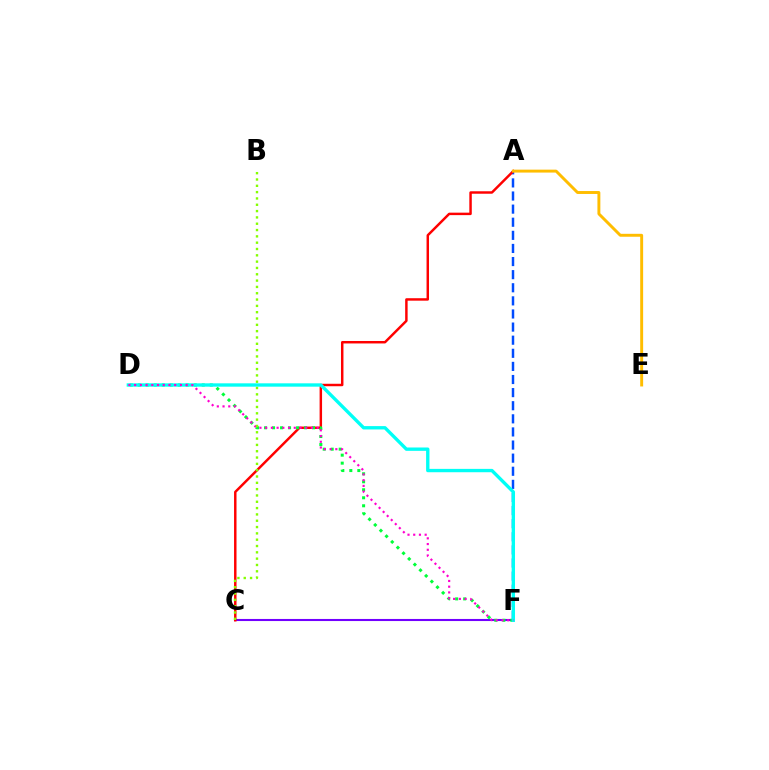{('A', 'F'): [{'color': '#004bff', 'line_style': 'dashed', 'thickness': 1.78}], ('C', 'F'): [{'color': '#7200ff', 'line_style': 'solid', 'thickness': 1.5}], ('A', 'C'): [{'color': '#ff0000', 'line_style': 'solid', 'thickness': 1.77}], ('D', 'F'): [{'color': '#00ff39', 'line_style': 'dotted', 'thickness': 2.17}, {'color': '#00fff6', 'line_style': 'solid', 'thickness': 2.41}, {'color': '#ff00cf', 'line_style': 'dotted', 'thickness': 1.55}], ('A', 'E'): [{'color': '#ffbd00', 'line_style': 'solid', 'thickness': 2.11}], ('B', 'C'): [{'color': '#84ff00', 'line_style': 'dotted', 'thickness': 1.72}]}